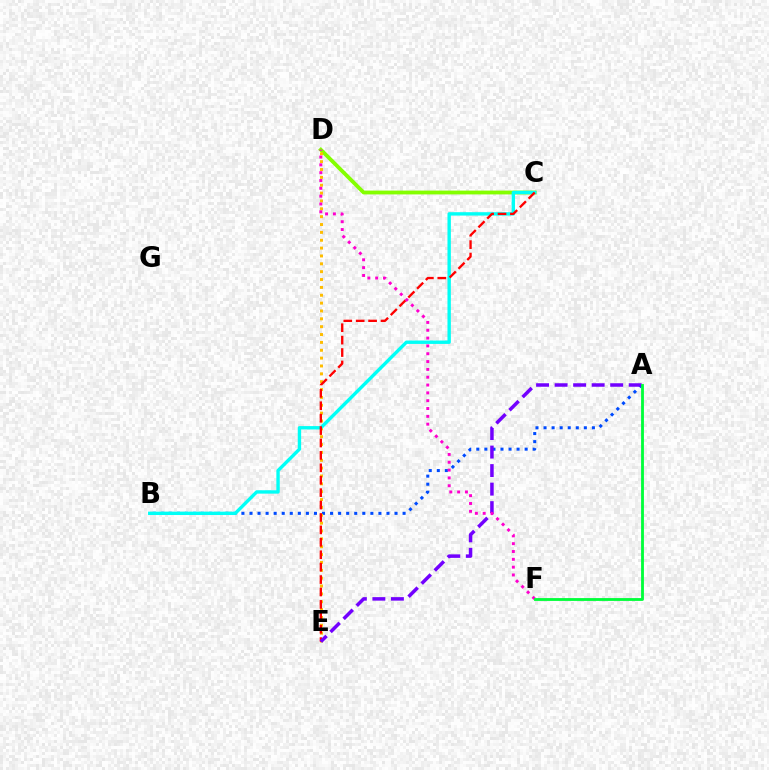{('A', 'B'): [{'color': '#004bff', 'line_style': 'dotted', 'thickness': 2.19}], ('C', 'D'): [{'color': '#84ff00', 'line_style': 'solid', 'thickness': 2.76}], ('D', 'E'): [{'color': '#ffbd00', 'line_style': 'dotted', 'thickness': 2.14}], ('B', 'C'): [{'color': '#00fff6', 'line_style': 'solid', 'thickness': 2.43}], ('C', 'E'): [{'color': '#ff0000', 'line_style': 'dashed', 'thickness': 1.69}], ('A', 'E'): [{'color': '#7200ff', 'line_style': 'dashed', 'thickness': 2.52}], ('D', 'F'): [{'color': '#ff00cf', 'line_style': 'dotted', 'thickness': 2.13}], ('A', 'F'): [{'color': '#00ff39', 'line_style': 'solid', 'thickness': 2.04}]}